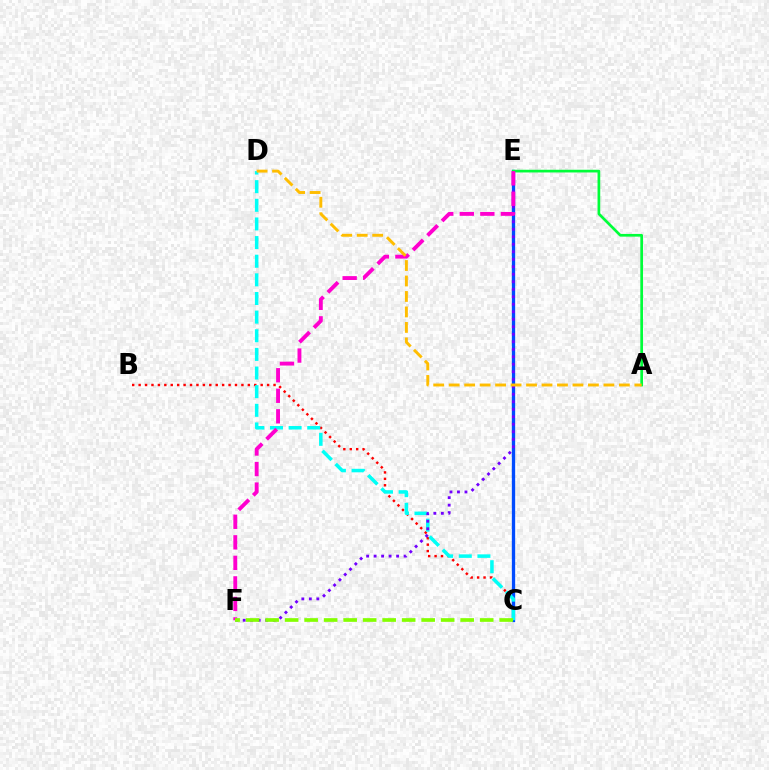{('B', 'C'): [{'color': '#ff0000', 'line_style': 'dotted', 'thickness': 1.75}], ('C', 'E'): [{'color': '#004bff', 'line_style': 'solid', 'thickness': 2.39}], ('A', 'E'): [{'color': '#00ff39', 'line_style': 'solid', 'thickness': 1.95}], ('C', 'D'): [{'color': '#00fff6', 'line_style': 'dashed', 'thickness': 2.53}], ('E', 'F'): [{'color': '#7200ff', 'line_style': 'dotted', 'thickness': 2.04}, {'color': '#ff00cf', 'line_style': 'dashed', 'thickness': 2.79}], ('A', 'D'): [{'color': '#ffbd00', 'line_style': 'dashed', 'thickness': 2.1}], ('C', 'F'): [{'color': '#84ff00', 'line_style': 'dashed', 'thickness': 2.65}]}